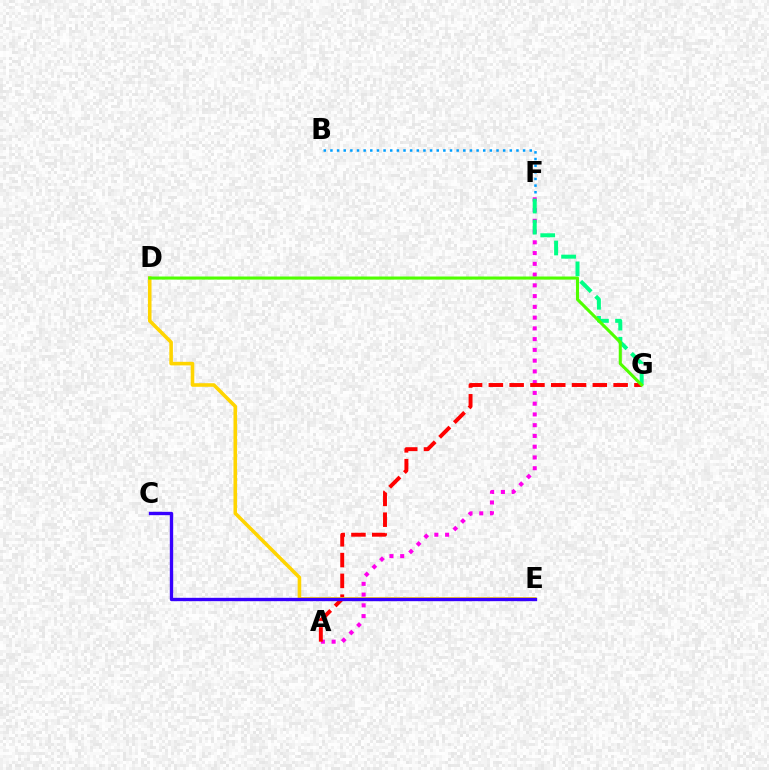{('A', 'F'): [{'color': '#ff00ed', 'line_style': 'dotted', 'thickness': 2.92}], ('F', 'G'): [{'color': '#00ff86', 'line_style': 'dashed', 'thickness': 2.87}], ('A', 'G'): [{'color': '#ff0000', 'line_style': 'dashed', 'thickness': 2.83}], ('B', 'F'): [{'color': '#009eff', 'line_style': 'dotted', 'thickness': 1.81}], ('D', 'E'): [{'color': '#ffd500', 'line_style': 'solid', 'thickness': 2.58}], ('D', 'G'): [{'color': '#4fff00', 'line_style': 'solid', 'thickness': 2.21}], ('C', 'E'): [{'color': '#3700ff', 'line_style': 'solid', 'thickness': 2.41}]}